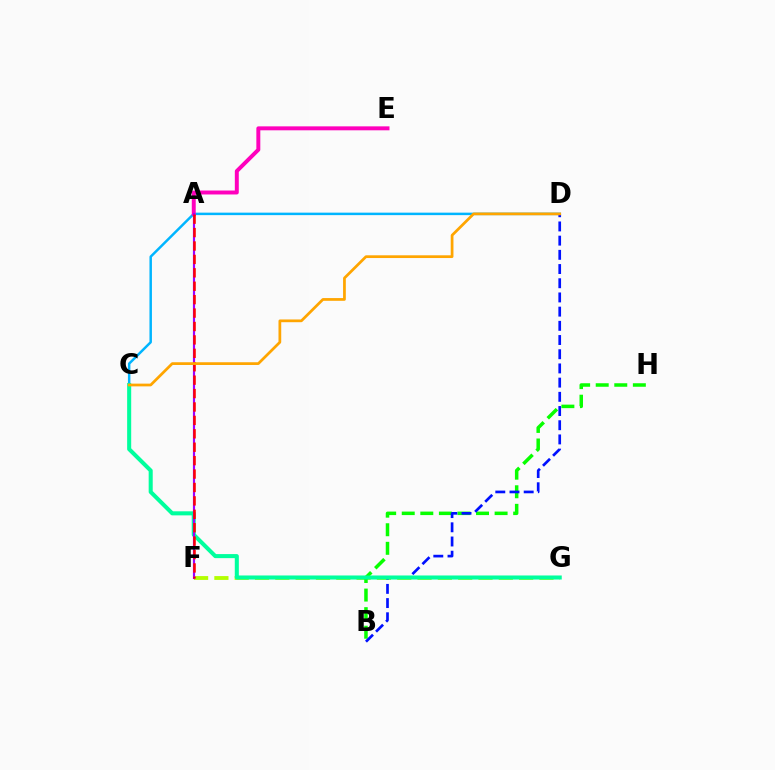{('F', 'G'): [{'color': '#b3ff00', 'line_style': 'dashed', 'thickness': 2.76}], ('C', 'D'): [{'color': '#00b5ff', 'line_style': 'solid', 'thickness': 1.79}, {'color': '#ffa500', 'line_style': 'solid', 'thickness': 1.97}], ('B', 'H'): [{'color': '#08ff00', 'line_style': 'dashed', 'thickness': 2.52}], ('A', 'E'): [{'color': '#ff00bd', 'line_style': 'solid', 'thickness': 2.84}], ('B', 'D'): [{'color': '#0010ff', 'line_style': 'dashed', 'thickness': 1.93}], ('C', 'G'): [{'color': '#00ff9d', 'line_style': 'solid', 'thickness': 2.92}], ('A', 'F'): [{'color': '#9b00ff', 'line_style': 'solid', 'thickness': 1.56}, {'color': '#ff0000', 'line_style': 'dashed', 'thickness': 1.82}]}